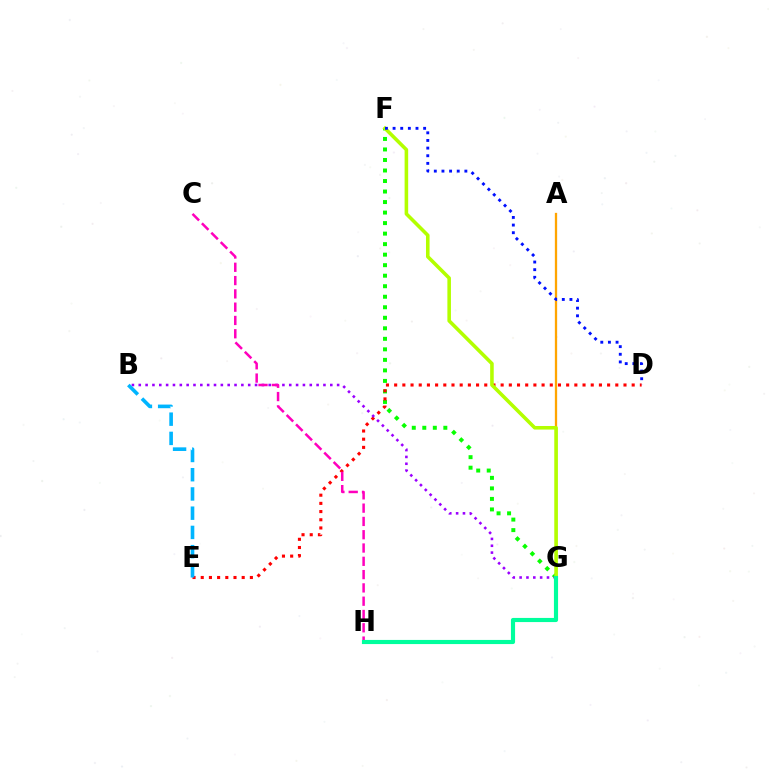{('F', 'G'): [{'color': '#08ff00', 'line_style': 'dotted', 'thickness': 2.86}, {'color': '#b3ff00', 'line_style': 'solid', 'thickness': 2.57}], ('D', 'E'): [{'color': '#ff0000', 'line_style': 'dotted', 'thickness': 2.23}], ('B', 'G'): [{'color': '#9b00ff', 'line_style': 'dotted', 'thickness': 1.86}], ('C', 'H'): [{'color': '#ff00bd', 'line_style': 'dashed', 'thickness': 1.81}], ('A', 'G'): [{'color': '#ffa500', 'line_style': 'solid', 'thickness': 1.65}], ('G', 'H'): [{'color': '#00ff9d', 'line_style': 'solid', 'thickness': 2.98}], ('D', 'F'): [{'color': '#0010ff', 'line_style': 'dotted', 'thickness': 2.08}], ('B', 'E'): [{'color': '#00b5ff', 'line_style': 'dashed', 'thickness': 2.61}]}